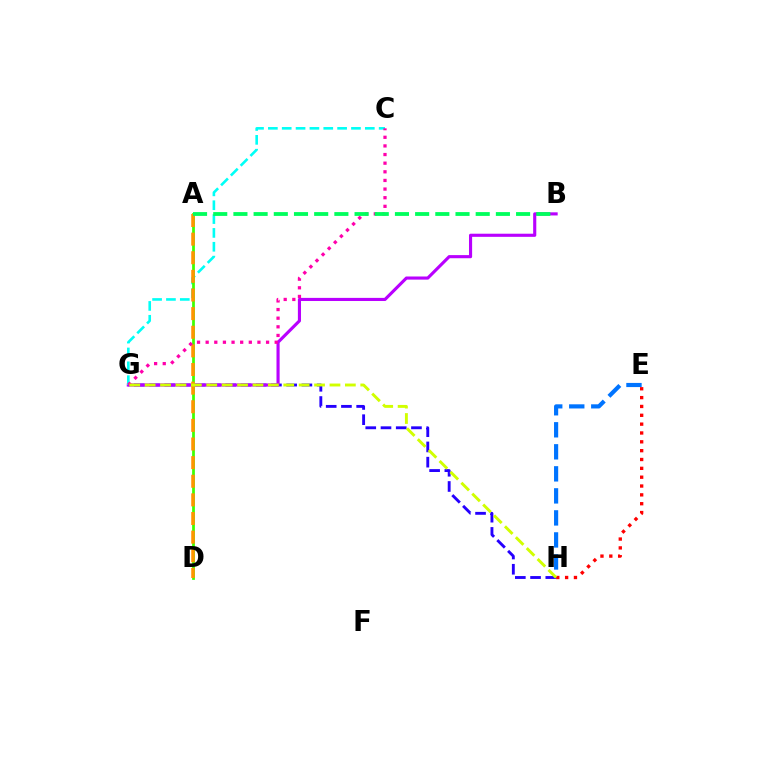{('G', 'H'): [{'color': '#2500ff', 'line_style': 'dashed', 'thickness': 2.07}, {'color': '#d1ff00', 'line_style': 'dashed', 'thickness': 2.09}], ('B', 'G'): [{'color': '#b900ff', 'line_style': 'solid', 'thickness': 2.25}], ('E', 'H'): [{'color': '#0074ff', 'line_style': 'dashed', 'thickness': 2.99}, {'color': '#ff0000', 'line_style': 'dotted', 'thickness': 2.4}], ('C', 'G'): [{'color': '#00fff6', 'line_style': 'dashed', 'thickness': 1.88}, {'color': '#ff00ac', 'line_style': 'dotted', 'thickness': 2.34}], ('A', 'D'): [{'color': '#3dff00', 'line_style': 'solid', 'thickness': 1.98}, {'color': '#ff9400', 'line_style': 'dashed', 'thickness': 2.53}], ('A', 'B'): [{'color': '#00ff5c', 'line_style': 'dashed', 'thickness': 2.74}]}